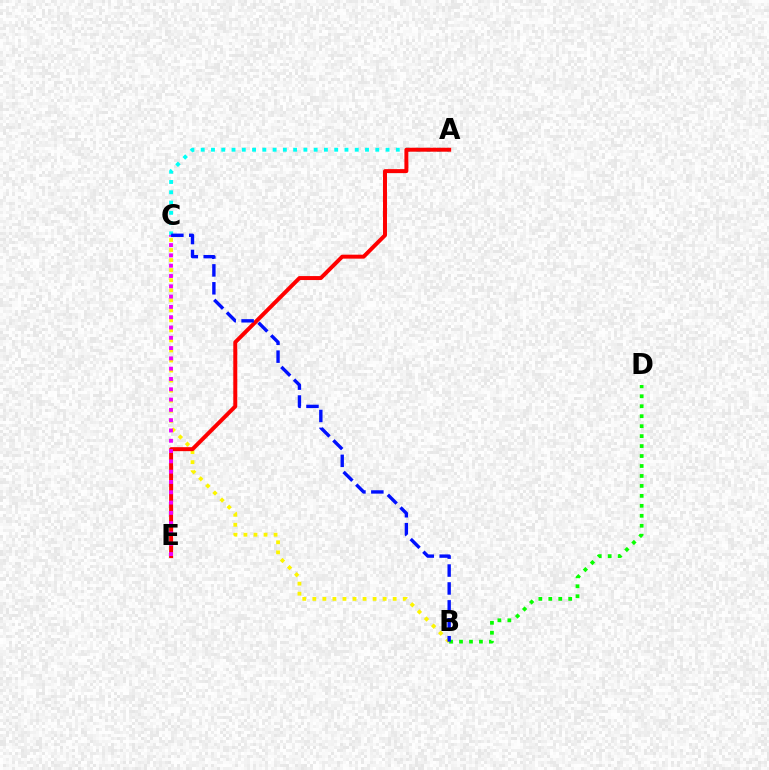{('B', 'C'): [{'color': '#fcf500', 'line_style': 'dotted', 'thickness': 2.73}, {'color': '#0010ff', 'line_style': 'dashed', 'thickness': 2.43}], ('A', 'C'): [{'color': '#00fff6', 'line_style': 'dotted', 'thickness': 2.79}], ('A', 'E'): [{'color': '#ff0000', 'line_style': 'solid', 'thickness': 2.86}], ('B', 'D'): [{'color': '#08ff00', 'line_style': 'dotted', 'thickness': 2.71}], ('C', 'E'): [{'color': '#ee00ff', 'line_style': 'dotted', 'thickness': 2.8}]}